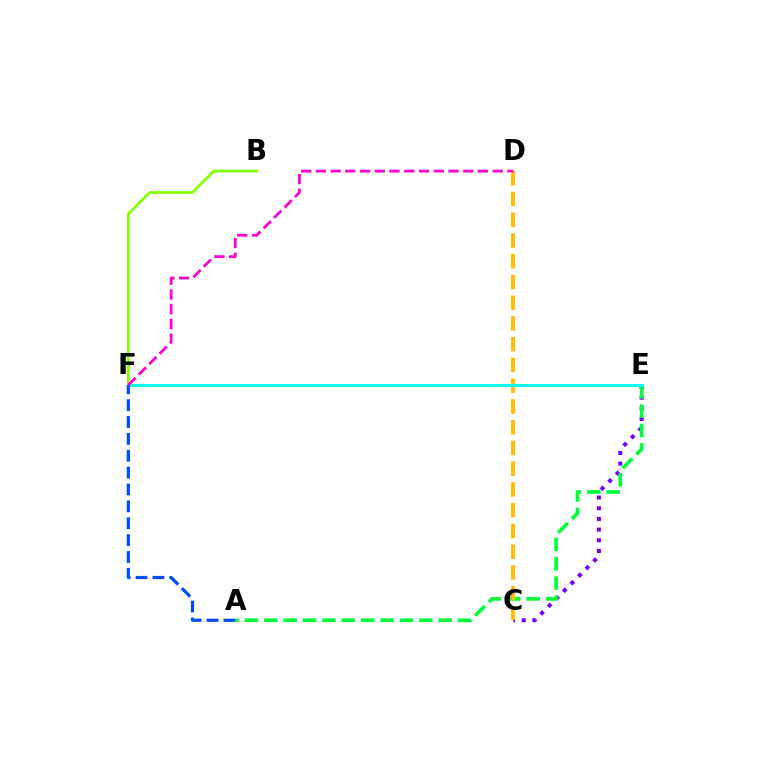{('C', 'E'): [{'color': '#7200ff', 'line_style': 'dotted', 'thickness': 2.9}], ('A', 'E'): [{'color': '#00ff39', 'line_style': 'dashed', 'thickness': 2.63}], ('E', 'F'): [{'color': '#ff0000', 'line_style': 'solid', 'thickness': 1.94}, {'color': '#00fff6', 'line_style': 'solid', 'thickness': 2.12}], ('C', 'D'): [{'color': '#ffbd00', 'line_style': 'dashed', 'thickness': 2.82}], ('B', 'F'): [{'color': '#84ff00', 'line_style': 'solid', 'thickness': 1.96}], ('A', 'F'): [{'color': '#004bff', 'line_style': 'dashed', 'thickness': 2.29}], ('D', 'F'): [{'color': '#ff00cf', 'line_style': 'dashed', 'thickness': 2.0}]}